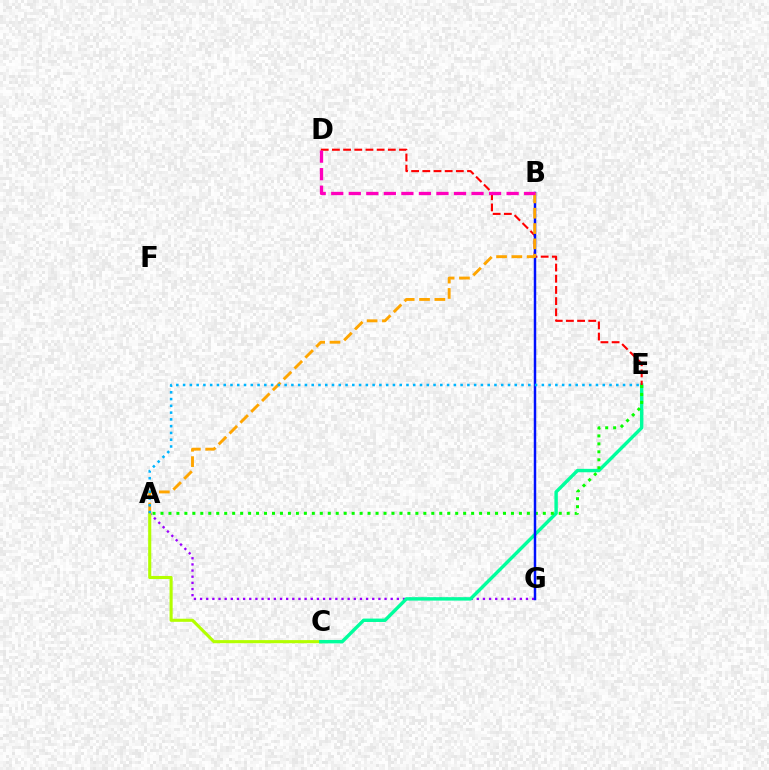{('A', 'G'): [{'color': '#9b00ff', 'line_style': 'dotted', 'thickness': 1.67}], ('A', 'C'): [{'color': '#b3ff00', 'line_style': 'solid', 'thickness': 2.23}], ('C', 'E'): [{'color': '#00ff9d', 'line_style': 'solid', 'thickness': 2.45}], ('D', 'E'): [{'color': '#ff0000', 'line_style': 'dashed', 'thickness': 1.52}], ('A', 'E'): [{'color': '#08ff00', 'line_style': 'dotted', 'thickness': 2.16}, {'color': '#00b5ff', 'line_style': 'dotted', 'thickness': 1.84}], ('B', 'G'): [{'color': '#0010ff', 'line_style': 'solid', 'thickness': 1.78}], ('A', 'B'): [{'color': '#ffa500', 'line_style': 'dashed', 'thickness': 2.08}], ('B', 'D'): [{'color': '#ff00bd', 'line_style': 'dashed', 'thickness': 2.38}]}